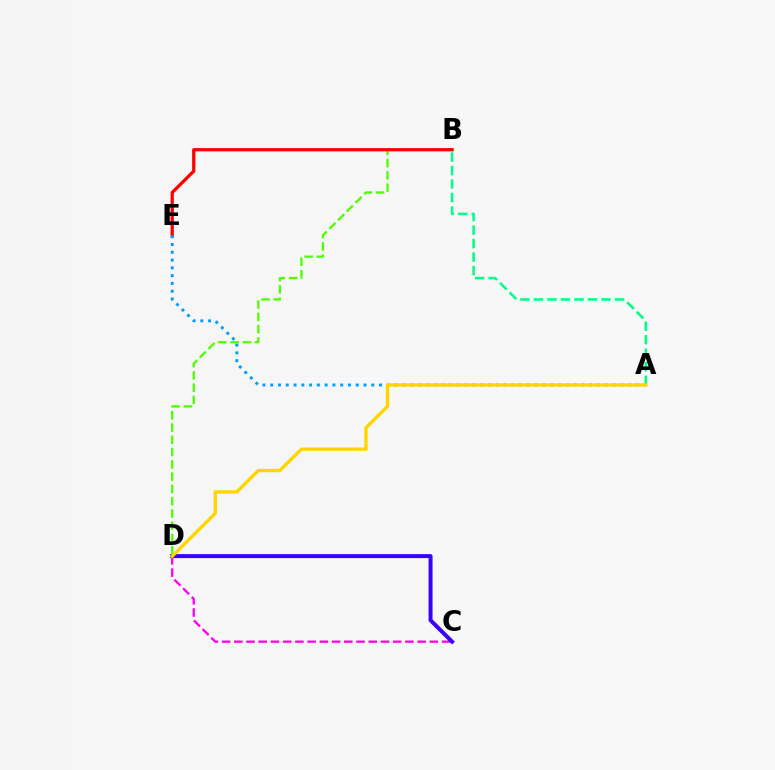{('B', 'D'): [{'color': '#4fff00', 'line_style': 'dashed', 'thickness': 1.67}], ('C', 'D'): [{'color': '#ff00ed', 'line_style': 'dashed', 'thickness': 1.66}, {'color': '#3700ff', 'line_style': 'solid', 'thickness': 2.86}], ('B', 'E'): [{'color': '#ff0000', 'line_style': 'solid', 'thickness': 2.35}], ('A', 'E'): [{'color': '#009eff', 'line_style': 'dotted', 'thickness': 2.11}], ('A', 'B'): [{'color': '#00ff86', 'line_style': 'dashed', 'thickness': 1.84}], ('A', 'D'): [{'color': '#ffd500', 'line_style': 'solid', 'thickness': 2.42}]}